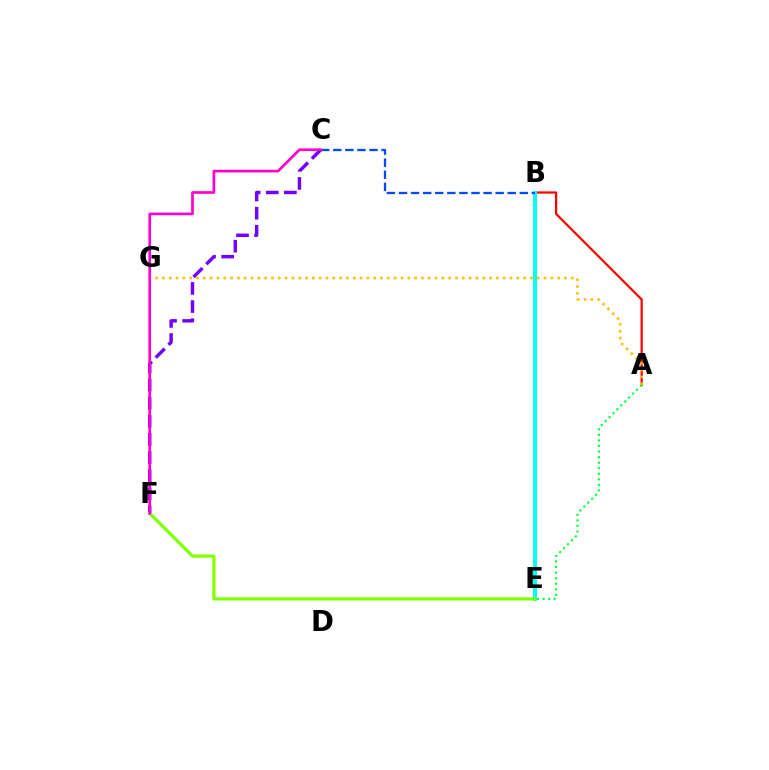{('A', 'B'): [{'color': '#ff0000', 'line_style': 'solid', 'thickness': 1.61}], ('B', 'E'): [{'color': '#00fff6', 'line_style': 'solid', 'thickness': 2.84}], ('B', 'C'): [{'color': '#004bff', 'line_style': 'dashed', 'thickness': 1.64}], ('A', 'E'): [{'color': '#00ff39', 'line_style': 'dotted', 'thickness': 1.51}], ('C', 'F'): [{'color': '#7200ff', 'line_style': 'dashed', 'thickness': 2.46}, {'color': '#ff00cf', 'line_style': 'solid', 'thickness': 1.93}], ('A', 'G'): [{'color': '#ffbd00', 'line_style': 'dotted', 'thickness': 1.85}], ('E', 'F'): [{'color': '#84ff00', 'line_style': 'solid', 'thickness': 2.32}]}